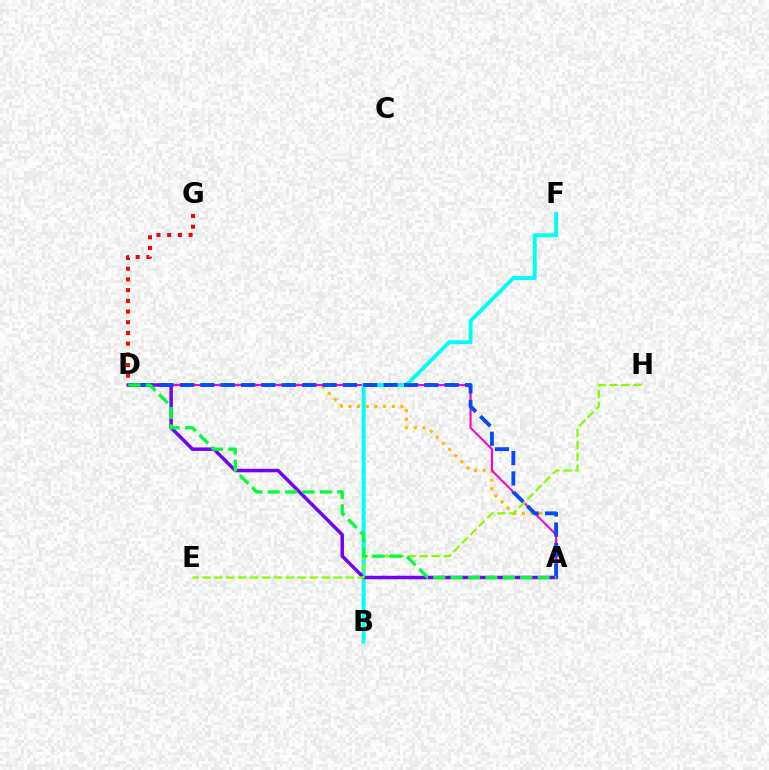{('A', 'D'): [{'color': '#ffbd00', 'line_style': 'dotted', 'thickness': 2.36}, {'color': '#ff00cf', 'line_style': 'solid', 'thickness': 1.51}, {'color': '#7200ff', 'line_style': 'solid', 'thickness': 2.5}, {'color': '#004bff', 'line_style': 'dashed', 'thickness': 2.77}, {'color': '#00ff39', 'line_style': 'dashed', 'thickness': 2.36}], ('D', 'G'): [{'color': '#ff0000', 'line_style': 'dotted', 'thickness': 2.91}], ('B', 'F'): [{'color': '#00fff6', 'line_style': 'solid', 'thickness': 2.81}], ('E', 'H'): [{'color': '#84ff00', 'line_style': 'dashed', 'thickness': 1.62}]}